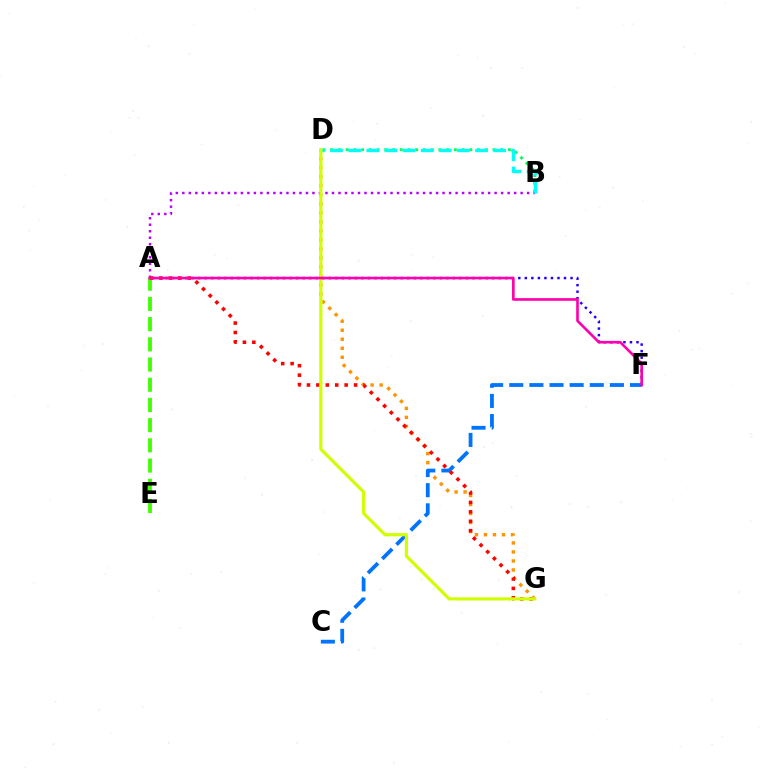{('B', 'D'): [{'color': '#00ff5c', 'line_style': 'dotted', 'thickness': 2.1}, {'color': '#00fff6', 'line_style': 'dashed', 'thickness': 2.46}], ('D', 'G'): [{'color': '#ff9400', 'line_style': 'dotted', 'thickness': 2.45}, {'color': '#d1ff00', 'line_style': 'solid', 'thickness': 2.3}], ('A', 'E'): [{'color': '#3dff00', 'line_style': 'dashed', 'thickness': 2.74}], ('A', 'B'): [{'color': '#b900ff', 'line_style': 'dotted', 'thickness': 1.77}], ('A', 'F'): [{'color': '#2500ff', 'line_style': 'dotted', 'thickness': 1.77}, {'color': '#ff00ac', 'line_style': 'solid', 'thickness': 1.9}], ('C', 'F'): [{'color': '#0074ff', 'line_style': 'dashed', 'thickness': 2.73}], ('A', 'G'): [{'color': '#ff0000', 'line_style': 'dotted', 'thickness': 2.56}]}